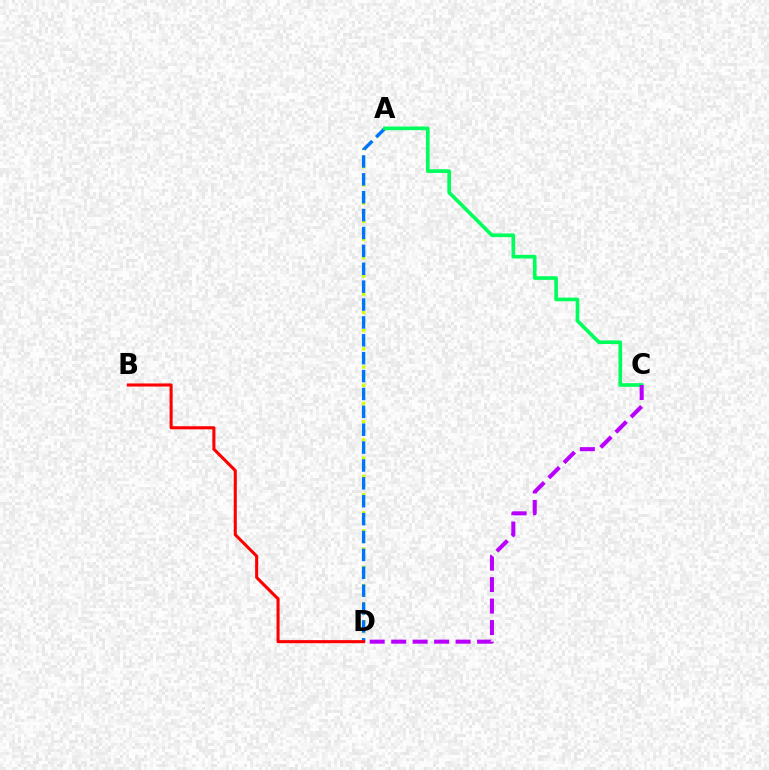{('A', 'D'): [{'color': '#d1ff00', 'line_style': 'dotted', 'thickness': 2.47}, {'color': '#0074ff', 'line_style': 'dashed', 'thickness': 2.43}], ('B', 'D'): [{'color': '#ff0000', 'line_style': 'solid', 'thickness': 2.22}], ('A', 'C'): [{'color': '#00ff5c', 'line_style': 'solid', 'thickness': 2.64}], ('C', 'D'): [{'color': '#b900ff', 'line_style': 'dashed', 'thickness': 2.92}]}